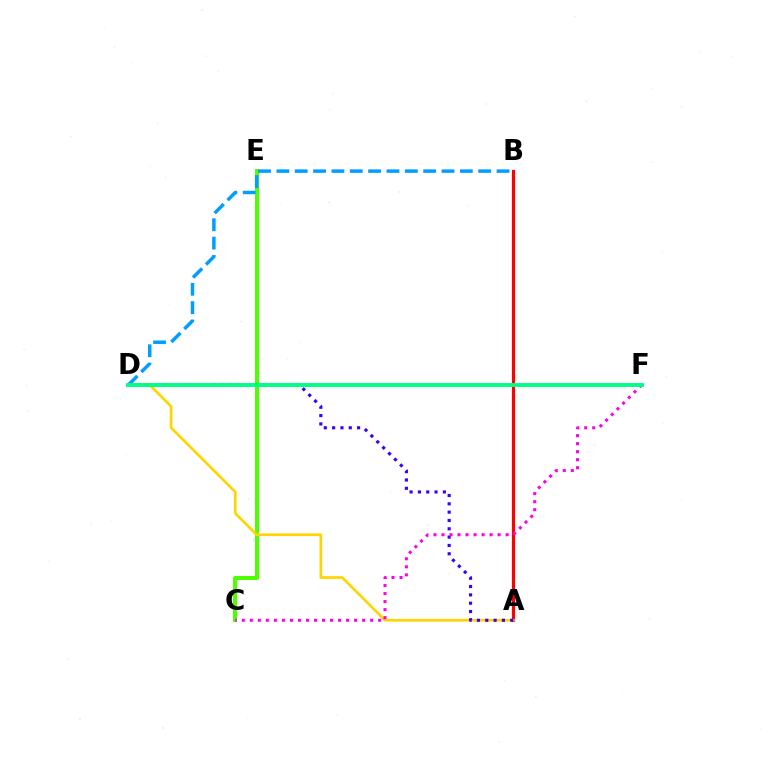{('C', 'E'): [{'color': '#4fff00', 'line_style': 'solid', 'thickness': 2.89}], ('A', 'B'): [{'color': '#ff0000', 'line_style': 'solid', 'thickness': 2.28}], ('A', 'D'): [{'color': '#ffd500', 'line_style': 'solid', 'thickness': 1.93}, {'color': '#3700ff', 'line_style': 'dotted', 'thickness': 2.26}], ('B', 'D'): [{'color': '#009eff', 'line_style': 'dashed', 'thickness': 2.49}], ('C', 'F'): [{'color': '#ff00ed', 'line_style': 'dotted', 'thickness': 2.18}], ('D', 'F'): [{'color': '#00ff86', 'line_style': 'solid', 'thickness': 2.81}]}